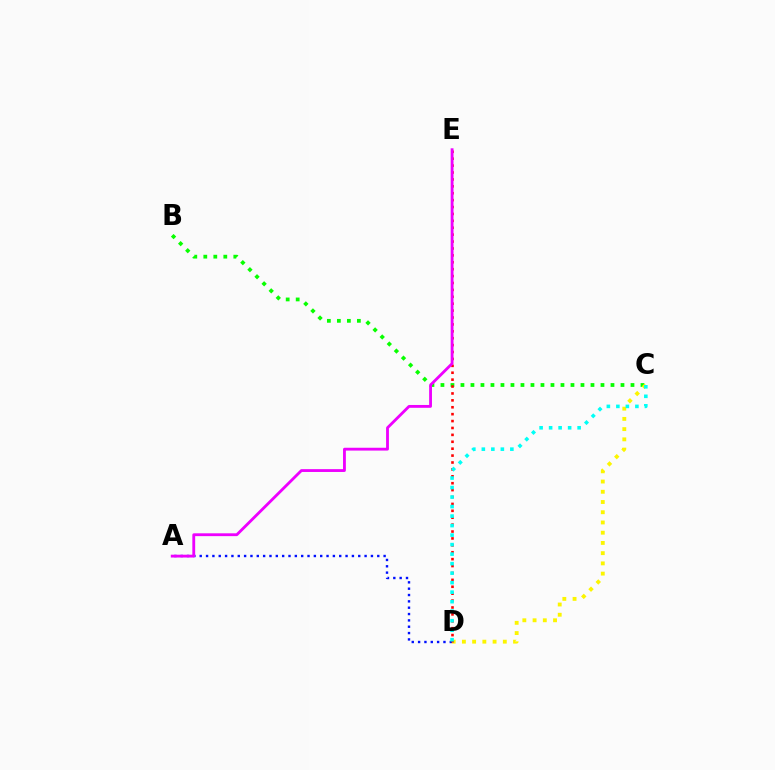{('B', 'C'): [{'color': '#08ff00', 'line_style': 'dotted', 'thickness': 2.72}], ('C', 'D'): [{'color': '#fcf500', 'line_style': 'dotted', 'thickness': 2.78}, {'color': '#00fff6', 'line_style': 'dotted', 'thickness': 2.58}], ('A', 'D'): [{'color': '#0010ff', 'line_style': 'dotted', 'thickness': 1.72}], ('D', 'E'): [{'color': '#ff0000', 'line_style': 'dotted', 'thickness': 1.88}], ('A', 'E'): [{'color': '#ee00ff', 'line_style': 'solid', 'thickness': 2.04}]}